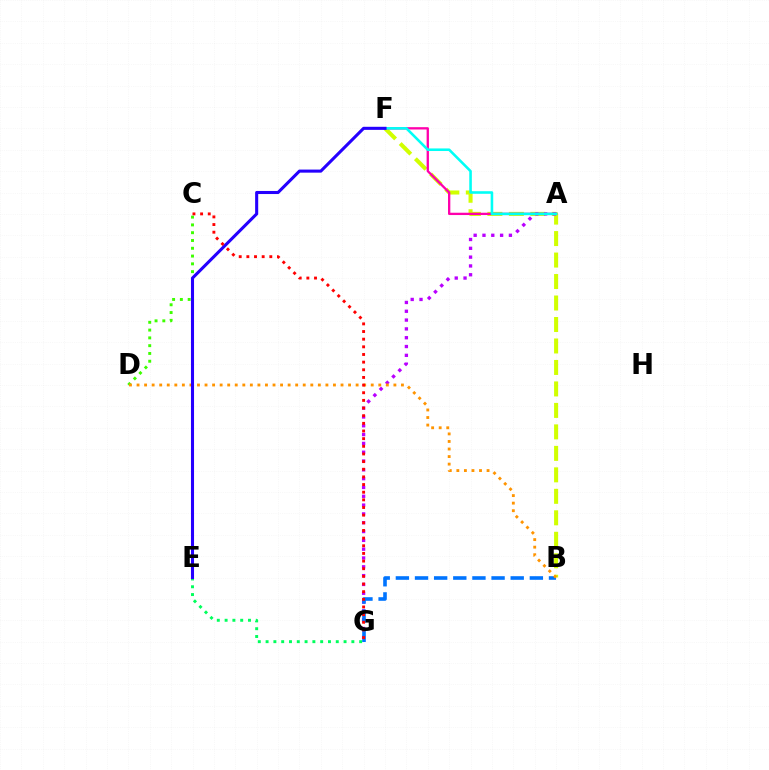{('B', 'F'): [{'color': '#d1ff00', 'line_style': 'dashed', 'thickness': 2.92}], ('A', 'G'): [{'color': '#b900ff', 'line_style': 'dotted', 'thickness': 2.4}], ('C', 'D'): [{'color': '#3dff00', 'line_style': 'dotted', 'thickness': 2.12}], ('A', 'F'): [{'color': '#ff00ac', 'line_style': 'solid', 'thickness': 1.66}, {'color': '#00fff6', 'line_style': 'solid', 'thickness': 1.85}], ('E', 'G'): [{'color': '#00ff5c', 'line_style': 'dotted', 'thickness': 2.12}], ('B', 'G'): [{'color': '#0074ff', 'line_style': 'dashed', 'thickness': 2.6}], ('B', 'D'): [{'color': '#ff9400', 'line_style': 'dotted', 'thickness': 2.05}], ('E', 'F'): [{'color': '#2500ff', 'line_style': 'solid', 'thickness': 2.21}], ('C', 'G'): [{'color': '#ff0000', 'line_style': 'dotted', 'thickness': 2.08}]}